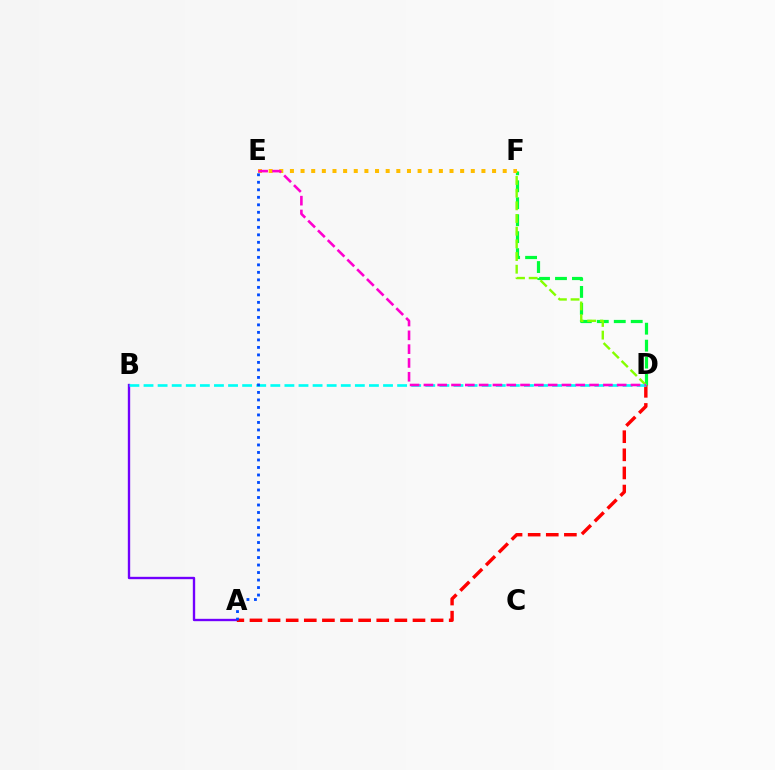{('D', 'F'): [{'color': '#00ff39', 'line_style': 'dashed', 'thickness': 2.3}, {'color': '#84ff00', 'line_style': 'dashed', 'thickness': 1.72}], ('A', 'B'): [{'color': '#7200ff', 'line_style': 'solid', 'thickness': 1.7}], ('A', 'D'): [{'color': '#ff0000', 'line_style': 'dashed', 'thickness': 2.46}], ('B', 'D'): [{'color': '#00fff6', 'line_style': 'dashed', 'thickness': 1.91}], ('E', 'F'): [{'color': '#ffbd00', 'line_style': 'dotted', 'thickness': 2.89}], ('D', 'E'): [{'color': '#ff00cf', 'line_style': 'dashed', 'thickness': 1.88}], ('A', 'E'): [{'color': '#004bff', 'line_style': 'dotted', 'thickness': 2.04}]}